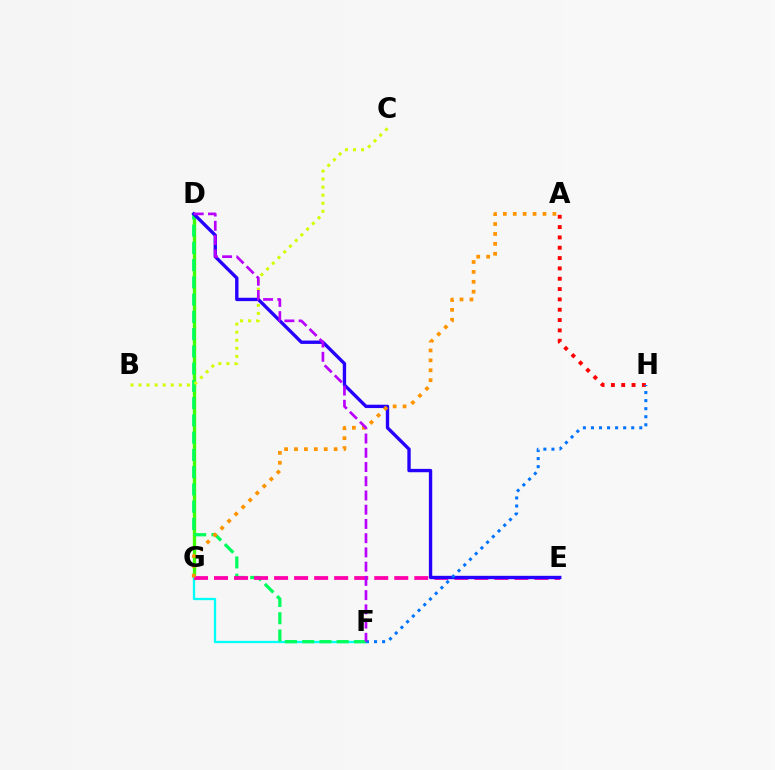{('D', 'G'): [{'color': '#3dff00', 'line_style': 'solid', 'thickness': 2.4}], ('F', 'G'): [{'color': '#00fff6', 'line_style': 'solid', 'thickness': 1.67}], ('A', 'H'): [{'color': '#ff0000', 'line_style': 'dotted', 'thickness': 2.81}], ('D', 'F'): [{'color': '#00ff5c', 'line_style': 'dashed', 'thickness': 2.34}, {'color': '#b900ff', 'line_style': 'dashed', 'thickness': 1.93}], ('E', 'G'): [{'color': '#ff00ac', 'line_style': 'dashed', 'thickness': 2.72}], ('B', 'C'): [{'color': '#d1ff00', 'line_style': 'dotted', 'thickness': 2.19}], ('D', 'E'): [{'color': '#2500ff', 'line_style': 'solid', 'thickness': 2.42}], ('A', 'G'): [{'color': '#ff9400', 'line_style': 'dotted', 'thickness': 2.69}], ('F', 'H'): [{'color': '#0074ff', 'line_style': 'dotted', 'thickness': 2.19}]}